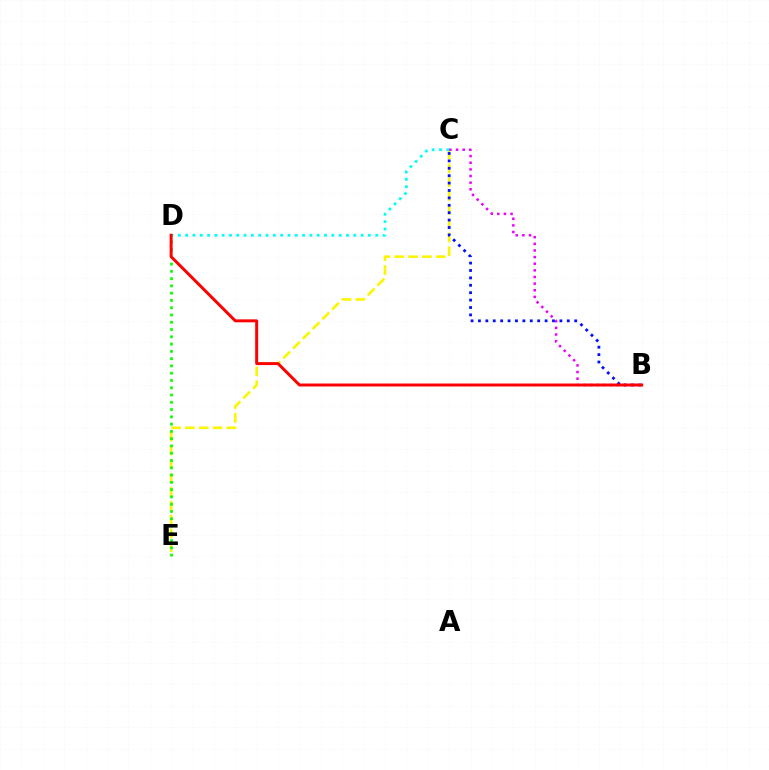{('C', 'E'): [{'color': '#fcf500', 'line_style': 'dashed', 'thickness': 1.88}], ('B', 'C'): [{'color': '#ee00ff', 'line_style': 'dotted', 'thickness': 1.8}, {'color': '#0010ff', 'line_style': 'dotted', 'thickness': 2.01}], ('D', 'E'): [{'color': '#08ff00', 'line_style': 'dotted', 'thickness': 1.98}], ('C', 'D'): [{'color': '#00fff6', 'line_style': 'dotted', 'thickness': 1.99}], ('B', 'D'): [{'color': '#ff0000', 'line_style': 'solid', 'thickness': 2.13}]}